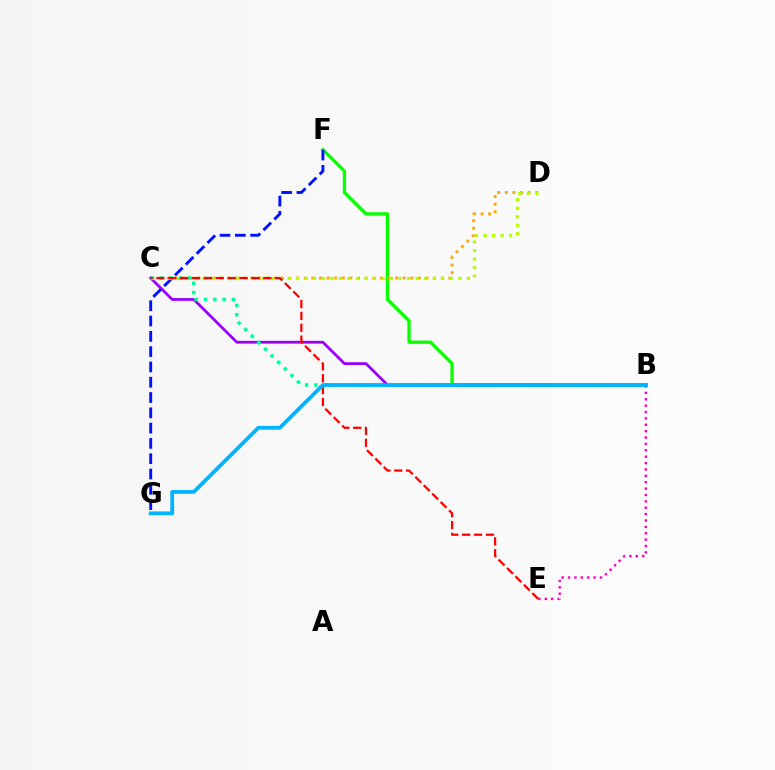{('B', 'E'): [{'color': '#ff00bd', 'line_style': 'dotted', 'thickness': 1.73}], ('B', 'F'): [{'color': '#08ff00', 'line_style': 'solid', 'thickness': 2.38}], ('B', 'C'): [{'color': '#9b00ff', 'line_style': 'solid', 'thickness': 2.0}, {'color': '#00ff9d', 'line_style': 'dotted', 'thickness': 2.53}], ('F', 'G'): [{'color': '#0010ff', 'line_style': 'dashed', 'thickness': 2.08}], ('C', 'D'): [{'color': '#ffa500', 'line_style': 'dotted', 'thickness': 2.07}, {'color': '#b3ff00', 'line_style': 'dotted', 'thickness': 2.32}], ('C', 'E'): [{'color': '#ff0000', 'line_style': 'dashed', 'thickness': 1.61}], ('B', 'G'): [{'color': '#00b5ff', 'line_style': 'solid', 'thickness': 2.75}]}